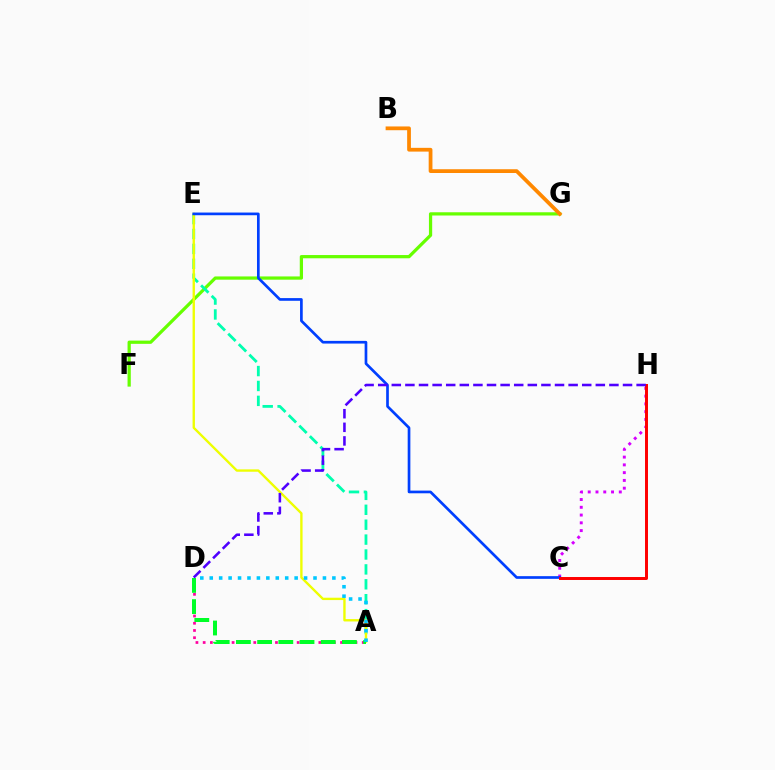{('F', 'G'): [{'color': '#66ff00', 'line_style': 'solid', 'thickness': 2.33}], ('C', 'H'): [{'color': '#d600ff', 'line_style': 'dotted', 'thickness': 2.11}, {'color': '#ff0000', 'line_style': 'solid', 'thickness': 2.14}], ('B', 'G'): [{'color': '#ff8800', 'line_style': 'solid', 'thickness': 2.71}], ('A', 'E'): [{'color': '#00ffaf', 'line_style': 'dashed', 'thickness': 2.02}, {'color': '#eeff00', 'line_style': 'solid', 'thickness': 1.7}], ('A', 'D'): [{'color': '#ff00a0', 'line_style': 'dotted', 'thickness': 1.96}, {'color': '#00ff27', 'line_style': 'dashed', 'thickness': 2.88}, {'color': '#00c7ff', 'line_style': 'dotted', 'thickness': 2.56}], ('C', 'E'): [{'color': '#003fff', 'line_style': 'solid', 'thickness': 1.94}], ('D', 'H'): [{'color': '#4f00ff', 'line_style': 'dashed', 'thickness': 1.85}]}